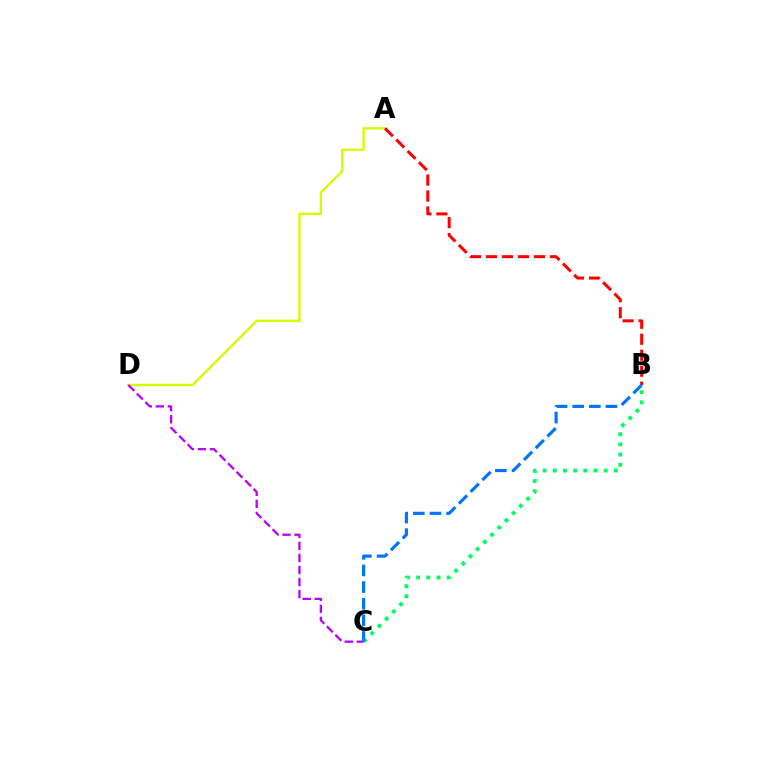{('A', 'D'): [{'color': '#d1ff00', 'line_style': 'solid', 'thickness': 1.71}], ('C', 'D'): [{'color': '#b900ff', 'line_style': 'dashed', 'thickness': 1.64}], ('B', 'C'): [{'color': '#00ff5c', 'line_style': 'dotted', 'thickness': 2.77}, {'color': '#0074ff', 'line_style': 'dashed', 'thickness': 2.26}], ('A', 'B'): [{'color': '#ff0000', 'line_style': 'dashed', 'thickness': 2.17}]}